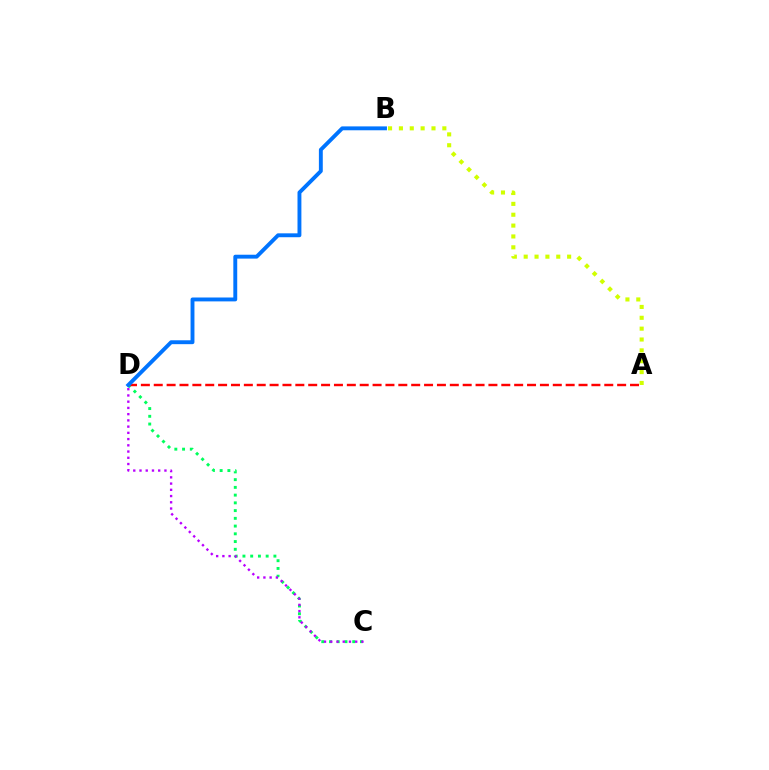{('A', 'B'): [{'color': '#d1ff00', 'line_style': 'dotted', 'thickness': 2.95}], ('C', 'D'): [{'color': '#00ff5c', 'line_style': 'dotted', 'thickness': 2.1}, {'color': '#b900ff', 'line_style': 'dotted', 'thickness': 1.69}], ('A', 'D'): [{'color': '#ff0000', 'line_style': 'dashed', 'thickness': 1.75}], ('B', 'D'): [{'color': '#0074ff', 'line_style': 'solid', 'thickness': 2.8}]}